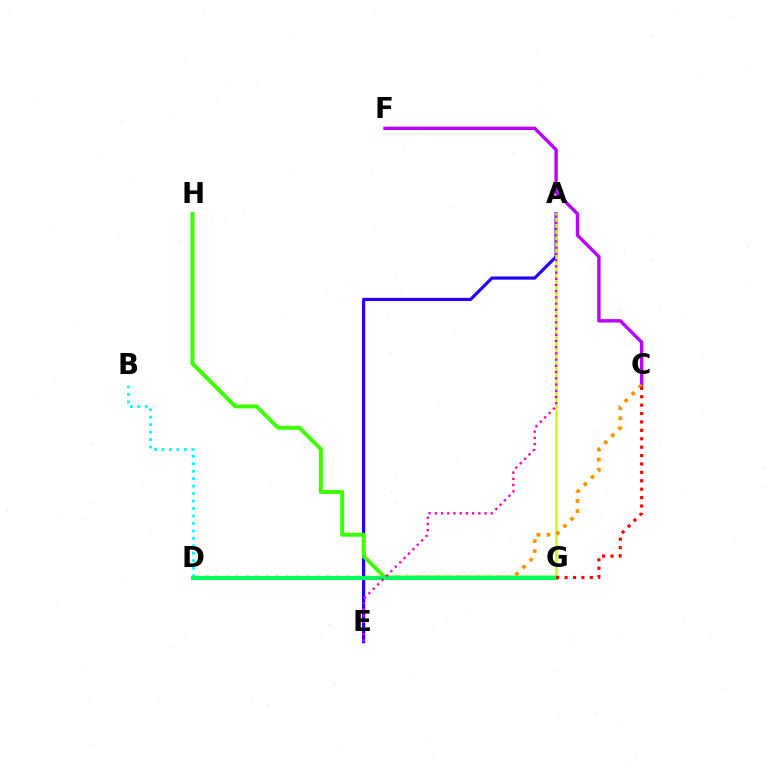{('A', 'E'): [{'color': '#2500ff', 'line_style': 'solid', 'thickness': 2.3}, {'color': '#ff00ac', 'line_style': 'dotted', 'thickness': 1.69}], ('A', 'G'): [{'color': '#d1ff00', 'line_style': 'solid', 'thickness': 1.91}], ('D', 'G'): [{'color': '#0074ff', 'line_style': 'dotted', 'thickness': 1.84}, {'color': '#00ff5c', 'line_style': 'solid', 'thickness': 2.91}], ('C', 'F'): [{'color': '#b900ff', 'line_style': 'solid', 'thickness': 2.44}], ('G', 'H'): [{'color': '#3dff00', 'line_style': 'solid', 'thickness': 2.86}], ('B', 'D'): [{'color': '#00fff6', 'line_style': 'dotted', 'thickness': 2.03}], ('C', 'D'): [{'color': '#ff9400', 'line_style': 'dotted', 'thickness': 2.73}], ('C', 'G'): [{'color': '#ff0000', 'line_style': 'dotted', 'thickness': 2.28}]}